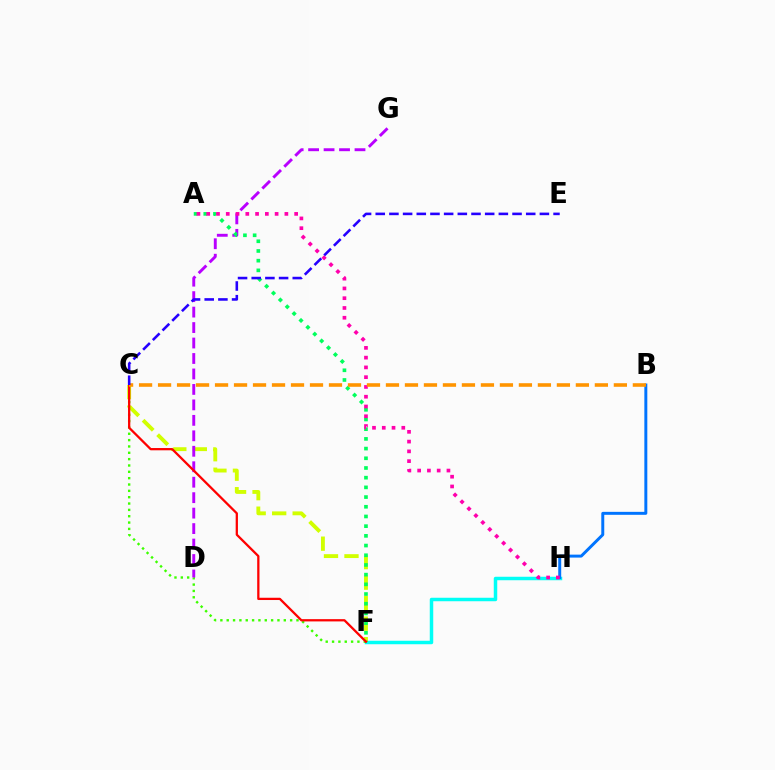{('F', 'H'): [{'color': '#00fff6', 'line_style': 'solid', 'thickness': 2.5}], ('C', 'F'): [{'color': '#3dff00', 'line_style': 'dotted', 'thickness': 1.72}, {'color': '#d1ff00', 'line_style': 'dashed', 'thickness': 2.79}, {'color': '#ff0000', 'line_style': 'solid', 'thickness': 1.63}], ('D', 'G'): [{'color': '#b900ff', 'line_style': 'dashed', 'thickness': 2.1}], ('A', 'F'): [{'color': '#00ff5c', 'line_style': 'dotted', 'thickness': 2.63}], ('B', 'H'): [{'color': '#0074ff', 'line_style': 'solid', 'thickness': 2.13}], ('A', 'H'): [{'color': '#ff00ac', 'line_style': 'dotted', 'thickness': 2.65}], ('B', 'C'): [{'color': '#ff9400', 'line_style': 'dashed', 'thickness': 2.58}], ('C', 'E'): [{'color': '#2500ff', 'line_style': 'dashed', 'thickness': 1.86}]}